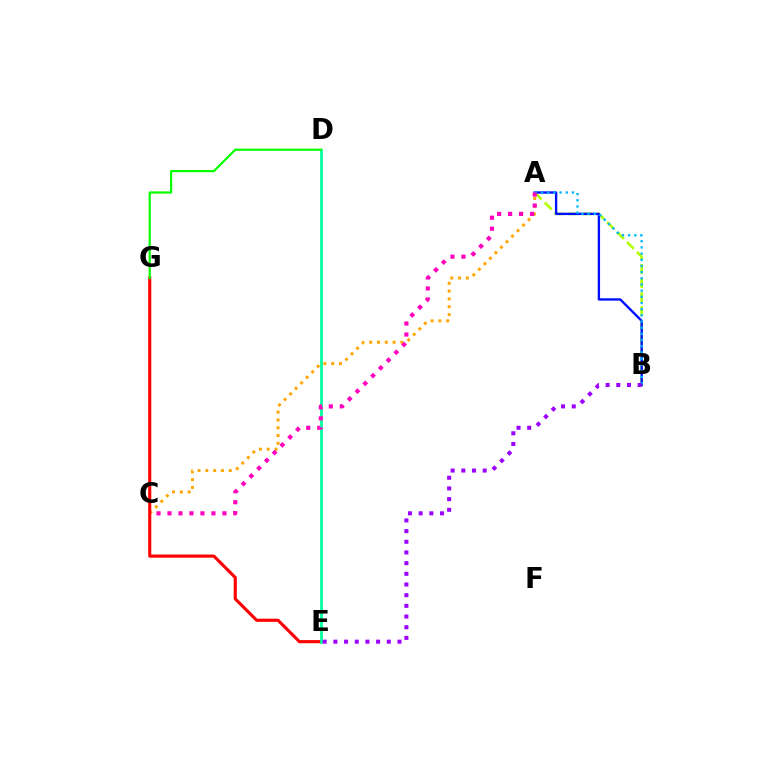{('A', 'C'): [{'color': '#ffa500', 'line_style': 'dotted', 'thickness': 2.12}, {'color': '#ff00bd', 'line_style': 'dotted', 'thickness': 2.98}], ('E', 'G'): [{'color': '#ff0000', 'line_style': 'solid', 'thickness': 2.24}], ('A', 'B'): [{'color': '#b3ff00', 'line_style': 'dashed', 'thickness': 1.91}, {'color': '#0010ff', 'line_style': 'solid', 'thickness': 1.7}, {'color': '#00b5ff', 'line_style': 'dotted', 'thickness': 1.68}], ('D', 'E'): [{'color': '#00ff9d', 'line_style': 'solid', 'thickness': 1.98}], ('D', 'G'): [{'color': '#08ff00', 'line_style': 'solid', 'thickness': 1.59}], ('B', 'E'): [{'color': '#9b00ff', 'line_style': 'dotted', 'thickness': 2.9}]}